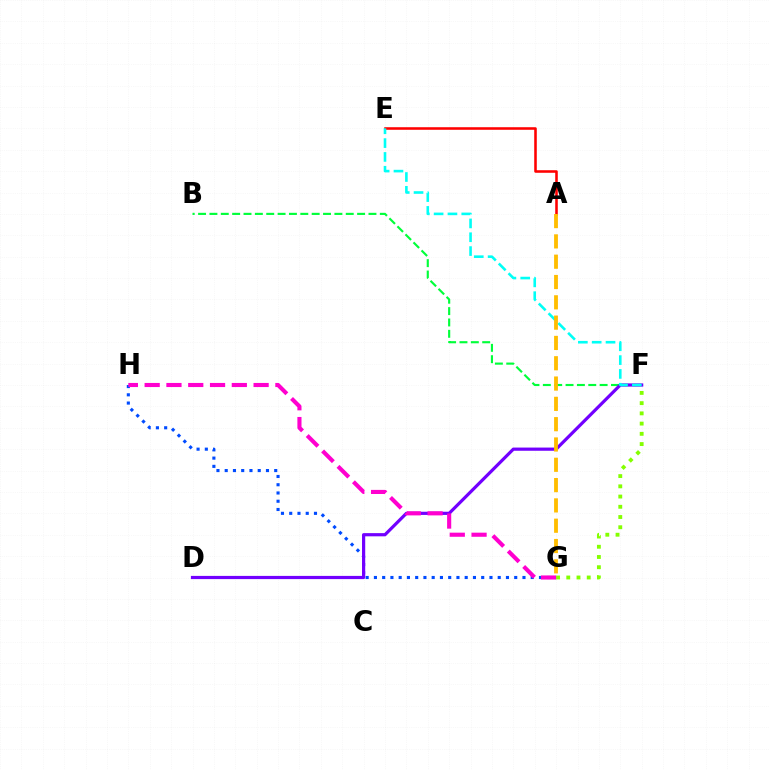{('B', 'F'): [{'color': '#00ff39', 'line_style': 'dashed', 'thickness': 1.54}], ('G', 'H'): [{'color': '#004bff', 'line_style': 'dotted', 'thickness': 2.24}, {'color': '#ff00cf', 'line_style': 'dashed', 'thickness': 2.96}], ('D', 'F'): [{'color': '#7200ff', 'line_style': 'solid', 'thickness': 2.3}], ('F', 'G'): [{'color': '#84ff00', 'line_style': 'dotted', 'thickness': 2.78}], ('A', 'E'): [{'color': '#ff0000', 'line_style': 'solid', 'thickness': 1.85}], ('E', 'F'): [{'color': '#00fff6', 'line_style': 'dashed', 'thickness': 1.88}], ('A', 'G'): [{'color': '#ffbd00', 'line_style': 'dashed', 'thickness': 2.76}]}